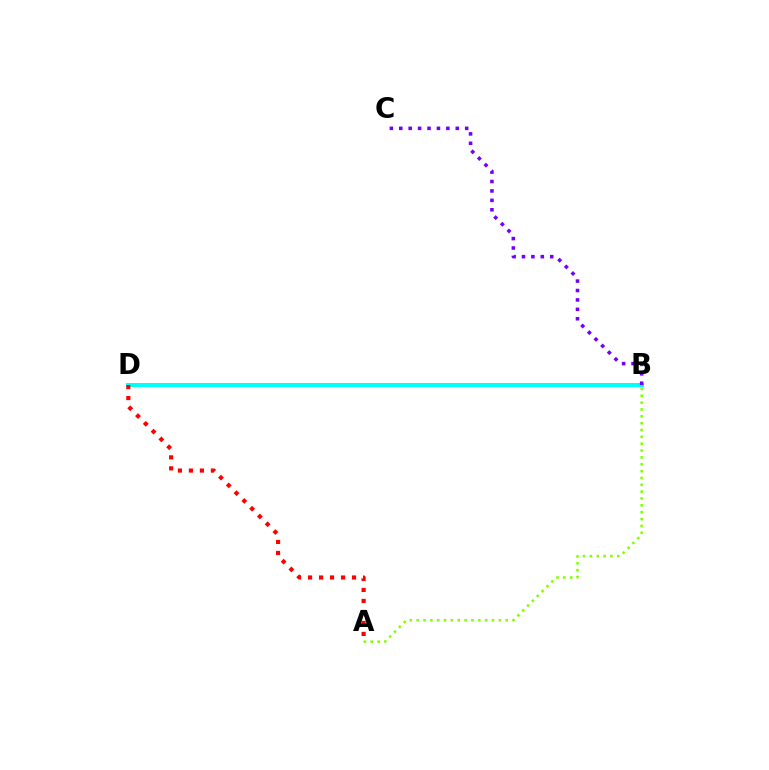{('A', 'B'): [{'color': '#84ff00', 'line_style': 'dotted', 'thickness': 1.86}], ('B', 'D'): [{'color': '#00fff6', 'line_style': 'solid', 'thickness': 2.88}], ('B', 'C'): [{'color': '#7200ff', 'line_style': 'dotted', 'thickness': 2.56}], ('A', 'D'): [{'color': '#ff0000', 'line_style': 'dotted', 'thickness': 2.99}]}